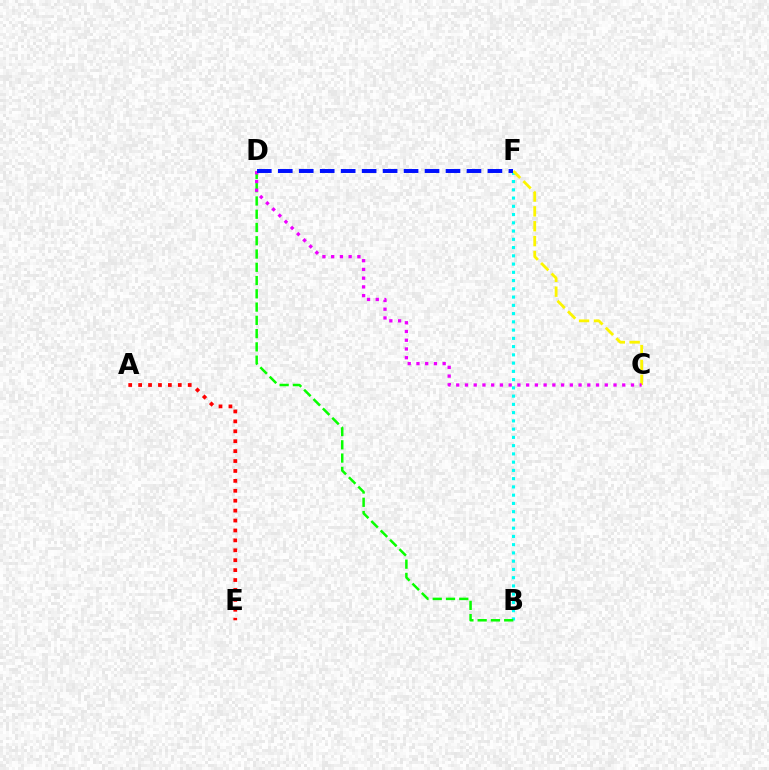{('A', 'E'): [{'color': '#ff0000', 'line_style': 'dotted', 'thickness': 2.69}], ('B', 'F'): [{'color': '#00fff6', 'line_style': 'dotted', 'thickness': 2.24}], ('C', 'F'): [{'color': '#fcf500', 'line_style': 'dashed', 'thickness': 2.02}], ('B', 'D'): [{'color': '#08ff00', 'line_style': 'dashed', 'thickness': 1.8}], ('C', 'D'): [{'color': '#ee00ff', 'line_style': 'dotted', 'thickness': 2.37}], ('D', 'F'): [{'color': '#0010ff', 'line_style': 'dashed', 'thickness': 2.85}]}